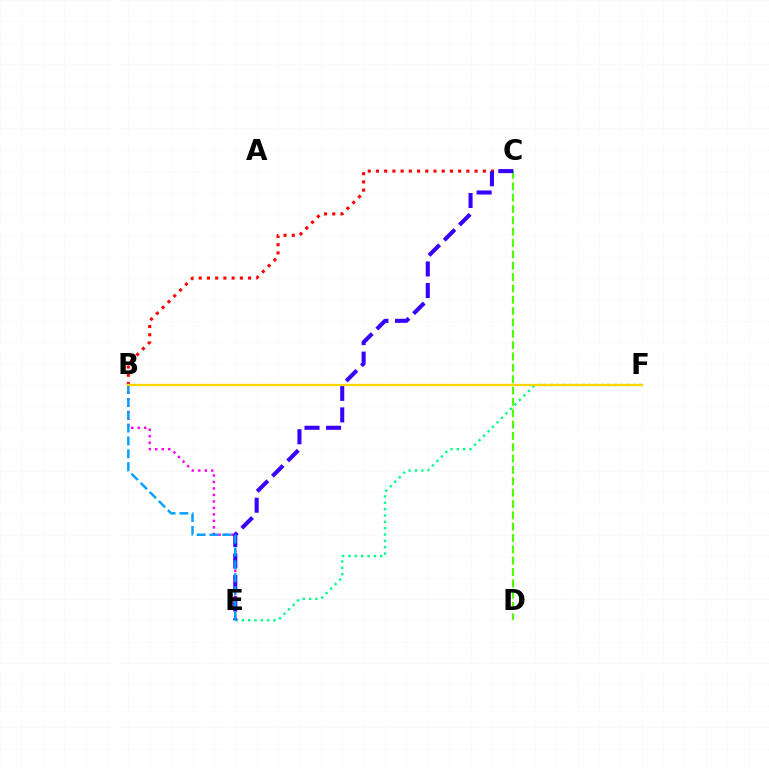{('E', 'F'): [{'color': '#00ff86', 'line_style': 'dotted', 'thickness': 1.72}], ('B', 'C'): [{'color': '#ff0000', 'line_style': 'dotted', 'thickness': 2.23}], ('C', 'D'): [{'color': '#4fff00', 'line_style': 'dashed', 'thickness': 1.54}], ('B', 'E'): [{'color': '#ff00ed', 'line_style': 'dotted', 'thickness': 1.76}, {'color': '#009eff', 'line_style': 'dashed', 'thickness': 1.75}], ('C', 'E'): [{'color': '#3700ff', 'line_style': 'dashed', 'thickness': 2.93}], ('B', 'F'): [{'color': '#ffd500', 'line_style': 'solid', 'thickness': 1.65}]}